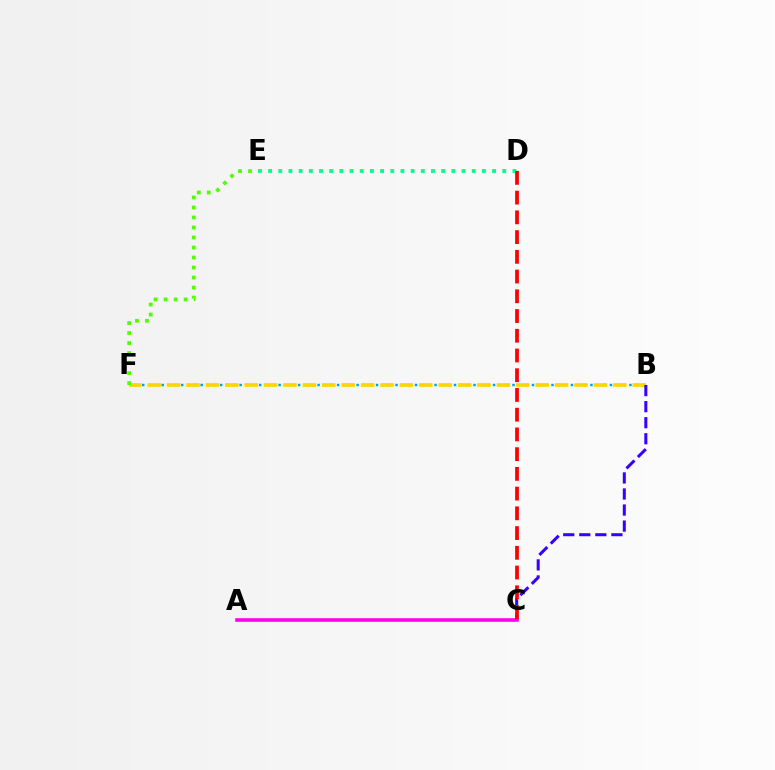{('D', 'E'): [{'color': '#00ff86', 'line_style': 'dotted', 'thickness': 2.77}], ('B', 'F'): [{'color': '#009eff', 'line_style': 'dotted', 'thickness': 1.76}, {'color': '#ffd500', 'line_style': 'dashed', 'thickness': 2.64}], ('B', 'C'): [{'color': '#3700ff', 'line_style': 'dashed', 'thickness': 2.18}], ('A', 'C'): [{'color': '#ff00ed', 'line_style': 'solid', 'thickness': 2.58}], ('C', 'D'): [{'color': '#ff0000', 'line_style': 'dashed', 'thickness': 2.68}], ('E', 'F'): [{'color': '#4fff00', 'line_style': 'dotted', 'thickness': 2.72}]}